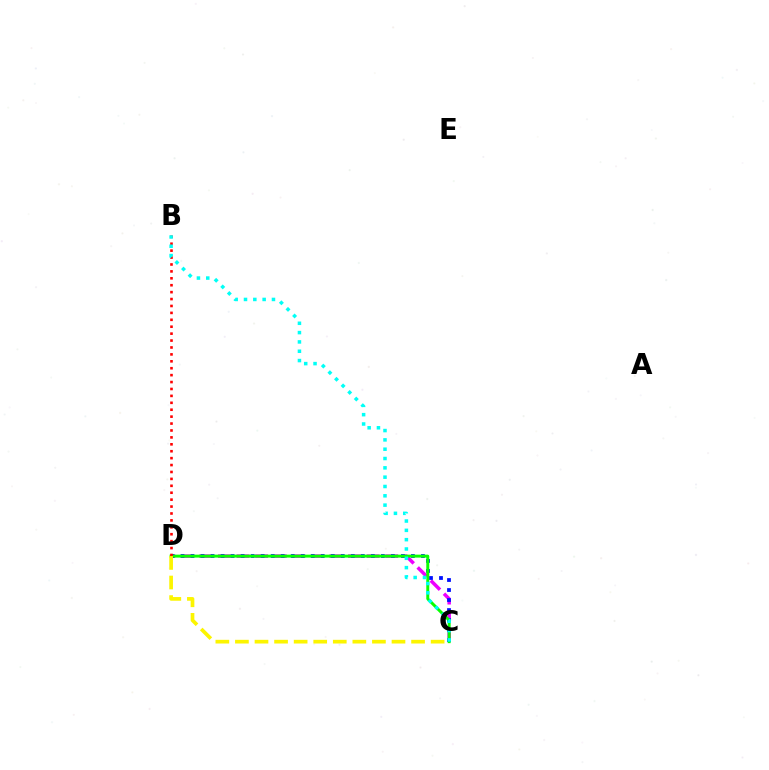{('C', 'D'): [{'color': '#ee00ff', 'line_style': 'dashed', 'thickness': 2.52}, {'color': '#0010ff', 'line_style': 'dotted', 'thickness': 2.72}, {'color': '#08ff00', 'line_style': 'solid', 'thickness': 2.13}, {'color': '#fcf500', 'line_style': 'dashed', 'thickness': 2.66}], ('B', 'D'): [{'color': '#ff0000', 'line_style': 'dotted', 'thickness': 1.88}], ('B', 'C'): [{'color': '#00fff6', 'line_style': 'dotted', 'thickness': 2.53}]}